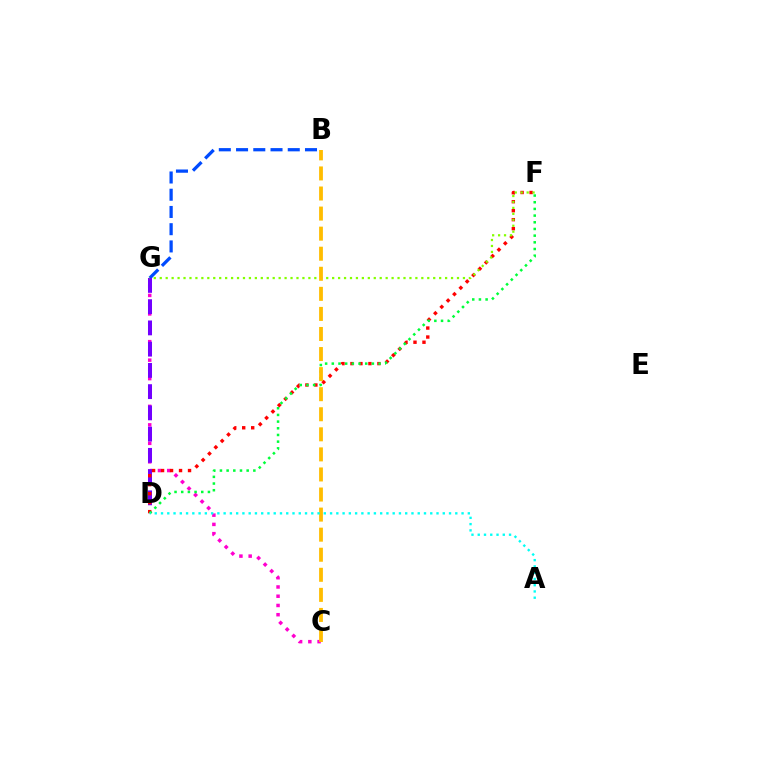{('C', 'G'): [{'color': '#ff00cf', 'line_style': 'dotted', 'thickness': 2.51}], ('B', 'G'): [{'color': '#004bff', 'line_style': 'dashed', 'thickness': 2.34}], ('D', 'G'): [{'color': '#7200ff', 'line_style': 'dashed', 'thickness': 2.89}], ('D', 'F'): [{'color': '#ff0000', 'line_style': 'dotted', 'thickness': 2.44}, {'color': '#00ff39', 'line_style': 'dotted', 'thickness': 1.82}], ('F', 'G'): [{'color': '#84ff00', 'line_style': 'dotted', 'thickness': 1.62}], ('B', 'C'): [{'color': '#ffbd00', 'line_style': 'dashed', 'thickness': 2.73}], ('A', 'D'): [{'color': '#00fff6', 'line_style': 'dotted', 'thickness': 1.7}]}